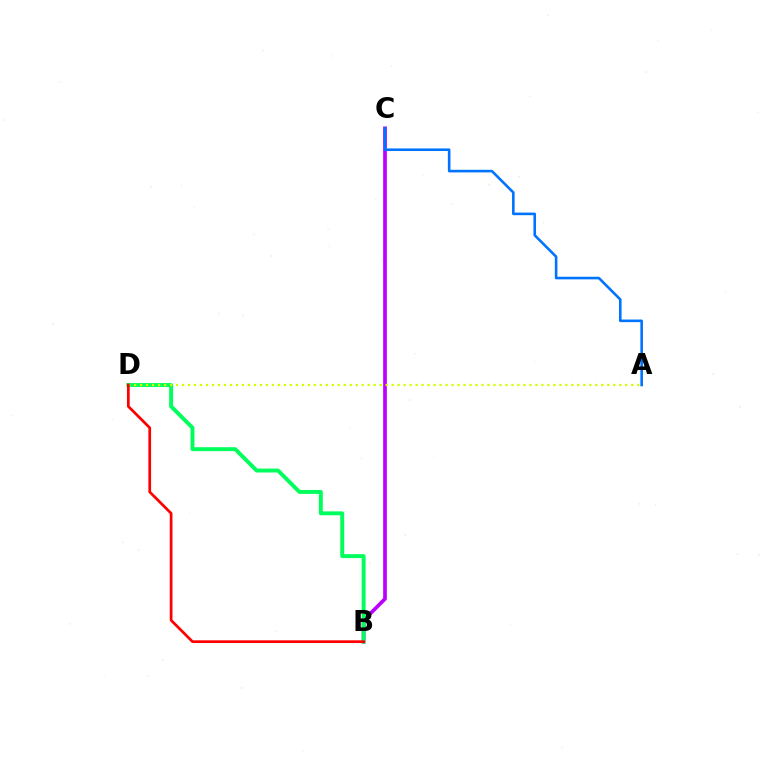{('B', 'C'): [{'color': '#b900ff', 'line_style': 'solid', 'thickness': 2.65}], ('A', 'C'): [{'color': '#0074ff', 'line_style': 'solid', 'thickness': 1.87}], ('B', 'D'): [{'color': '#00ff5c', 'line_style': 'solid', 'thickness': 2.82}, {'color': '#ff0000', 'line_style': 'solid', 'thickness': 1.96}], ('A', 'D'): [{'color': '#d1ff00', 'line_style': 'dotted', 'thickness': 1.63}]}